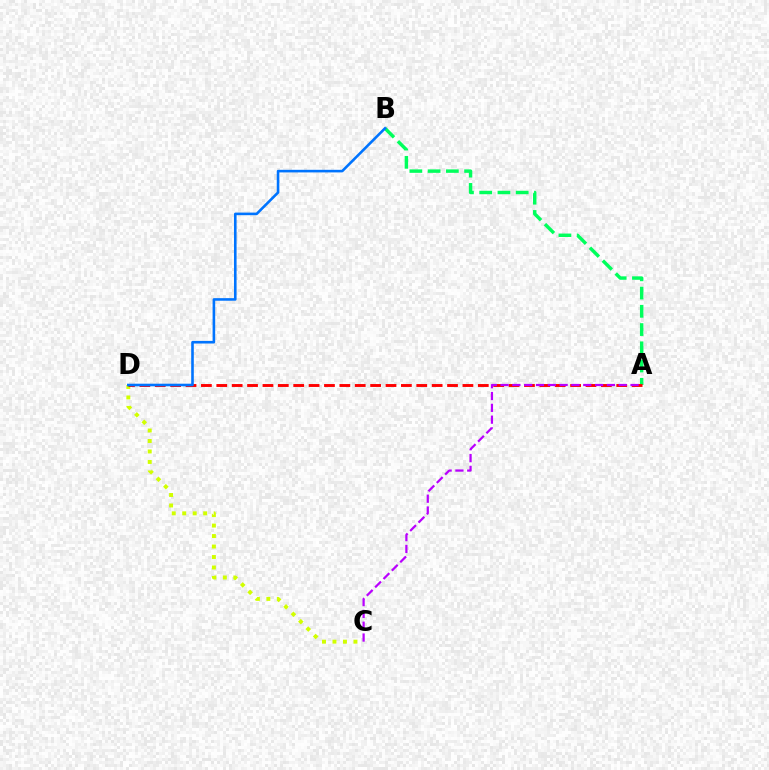{('A', 'B'): [{'color': '#00ff5c', 'line_style': 'dashed', 'thickness': 2.48}], ('C', 'D'): [{'color': '#d1ff00', 'line_style': 'dotted', 'thickness': 2.85}], ('A', 'D'): [{'color': '#ff0000', 'line_style': 'dashed', 'thickness': 2.09}], ('A', 'C'): [{'color': '#b900ff', 'line_style': 'dashed', 'thickness': 1.61}], ('B', 'D'): [{'color': '#0074ff', 'line_style': 'solid', 'thickness': 1.87}]}